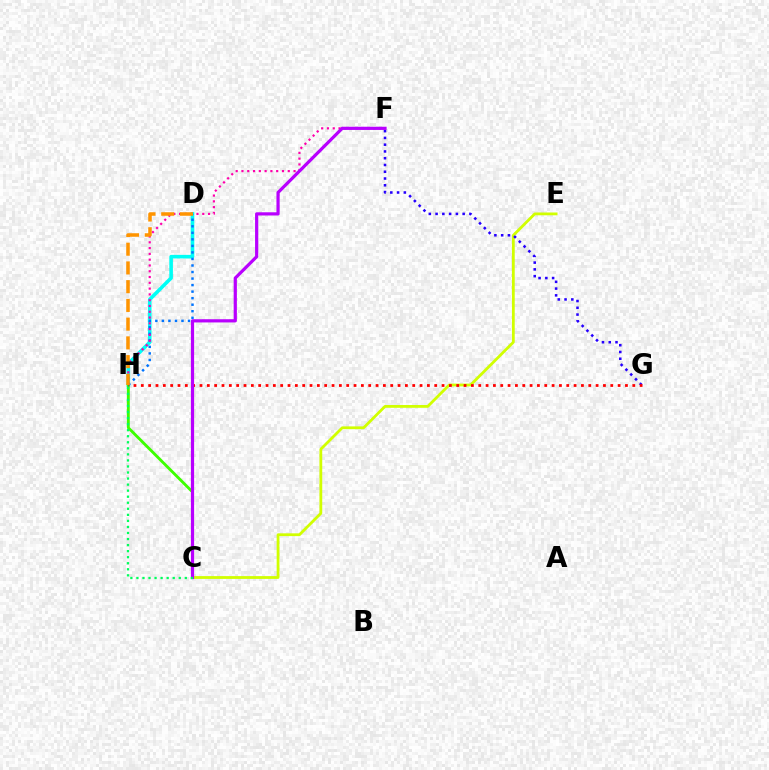{('D', 'H'): [{'color': '#00fff6', 'line_style': 'solid', 'thickness': 2.59}, {'color': '#0074ff', 'line_style': 'dotted', 'thickness': 1.78}, {'color': '#ff9400', 'line_style': 'dashed', 'thickness': 2.55}], ('C', 'H'): [{'color': '#3dff00', 'line_style': 'solid', 'thickness': 2.06}, {'color': '#00ff5c', 'line_style': 'dotted', 'thickness': 1.64}], ('F', 'H'): [{'color': '#ff00ac', 'line_style': 'dotted', 'thickness': 1.57}], ('C', 'E'): [{'color': '#d1ff00', 'line_style': 'solid', 'thickness': 2.01}], ('F', 'G'): [{'color': '#2500ff', 'line_style': 'dotted', 'thickness': 1.84}], ('G', 'H'): [{'color': '#ff0000', 'line_style': 'dotted', 'thickness': 1.99}], ('C', 'F'): [{'color': '#b900ff', 'line_style': 'solid', 'thickness': 2.31}]}